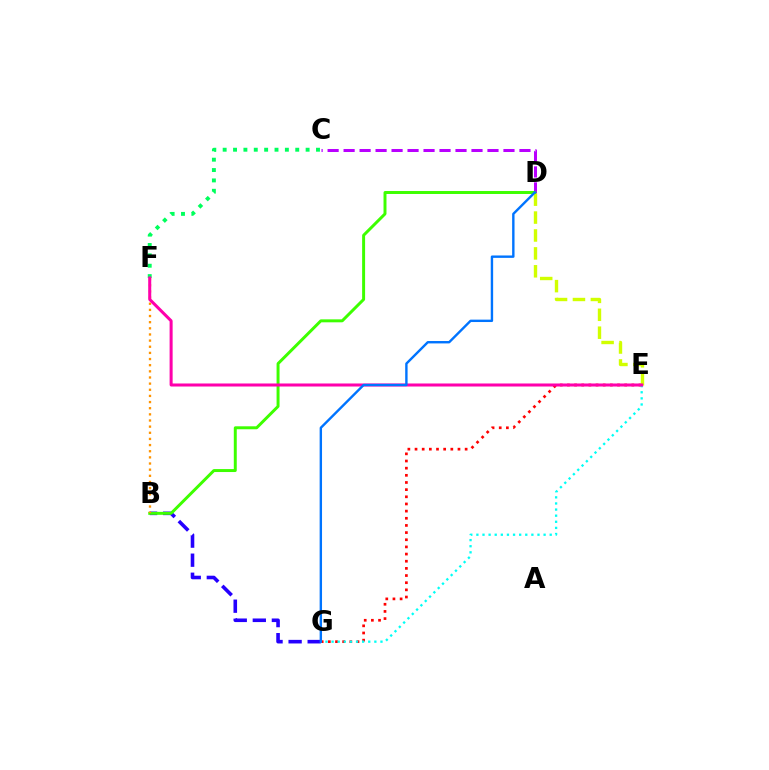{('C', 'F'): [{'color': '#00ff5c', 'line_style': 'dotted', 'thickness': 2.82}], ('C', 'D'): [{'color': '#b900ff', 'line_style': 'dashed', 'thickness': 2.17}], ('E', 'G'): [{'color': '#ff0000', 'line_style': 'dotted', 'thickness': 1.94}, {'color': '#00fff6', 'line_style': 'dotted', 'thickness': 1.66}], ('D', 'E'): [{'color': '#d1ff00', 'line_style': 'dashed', 'thickness': 2.43}], ('B', 'G'): [{'color': '#2500ff', 'line_style': 'dashed', 'thickness': 2.59}], ('B', 'D'): [{'color': '#3dff00', 'line_style': 'solid', 'thickness': 2.13}], ('B', 'F'): [{'color': '#ff9400', 'line_style': 'dotted', 'thickness': 1.67}], ('E', 'F'): [{'color': '#ff00ac', 'line_style': 'solid', 'thickness': 2.18}], ('D', 'G'): [{'color': '#0074ff', 'line_style': 'solid', 'thickness': 1.72}]}